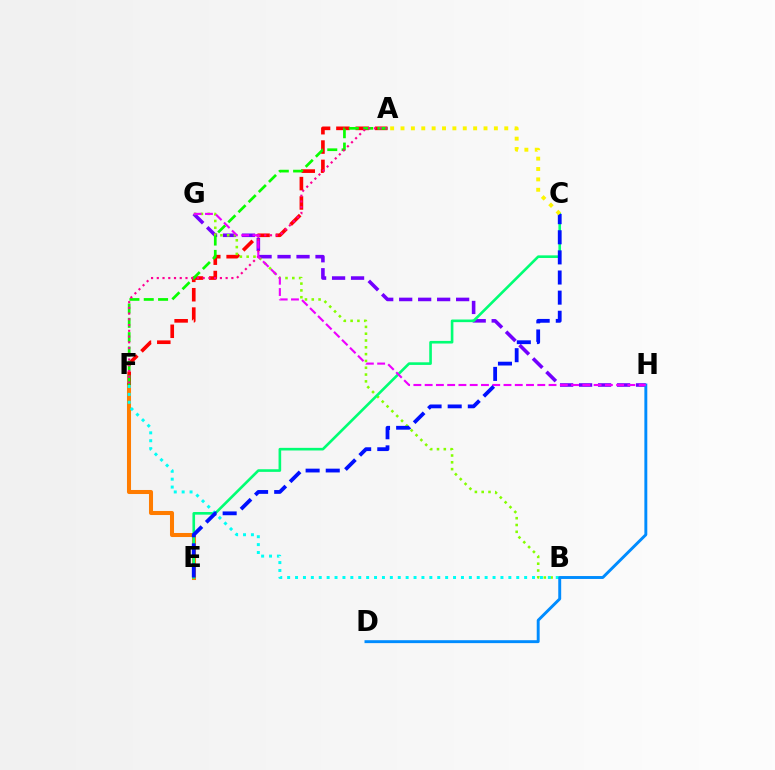{('E', 'F'): [{'color': '#ff7c00', 'line_style': 'solid', 'thickness': 2.91}], ('A', 'F'): [{'color': '#ff0000', 'line_style': 'dashed', 'thickness': 2.63}, {'color': '#08ff00', 'line_style': 'dashed', 'thickness': 1.95}, {'color': '#ff0094', 'line_style': 'dotted', 'thickness': 1.56}], ('G', 'H'): [{'color': '#7200ff', 'line_style': 'dashed', 'thickness': 2.58}, {'color': '#ee00ff', 'line_style': 'dashed', 'thickness': 1.53}], ('B', 'G'): [{'color': '#84ff00', 'line_style': 'dotted', 'thickness': 1.85}], ('C', 'E'): [{'color': '#00ff74', 'line_style': 'solid', 'thickness': 1.89}, {'color': '#0010ff', 'line_style': 'dashed', 'thickness': 2.73}], ('B', 'F'): [{'color': '#00fff6', 'line_style': 'dotted', 'thickness': 2.15}], ('D', 'H'): [{'color': '#008cff', 'line_style': 'solid', 'thickness': 2.1}], ('A', 'C'): [{'color': '#fcf500', 'line_style': 'dotted', 'thickness': 2.82}]}